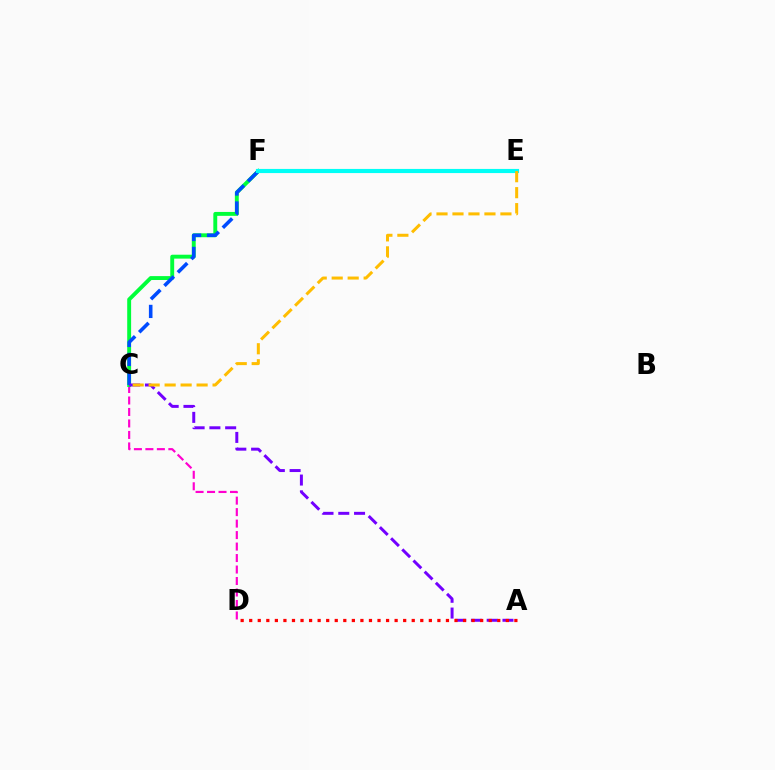{('C', 'D'): [{'color': '#ff00cf', 'line_style': 'dashed', 'thickness': 1.56}], ('C', 'F'): [{'color': '#00ff39', 'line_style': 'solid', 'thickness': 2.81}, {'color': '#004bff', 'line_style': 'dashed', 'thickness': 2.58}], ('E', 'F'): [{'color': '#84ff00', 'line_style': 'dotted', 'thickness': 2.7}, {'color': '#00fff6', 'line_style': 'solid', 'thickness': 2.98}], ('A', 'C'): [{'color': '#7200ff', 'line_style': 'dashed', 'thickness': 2.14}], ('A', 'D'): [{'color': '#ff0000', 'line_style': 'dotted', 'thickness': 2.32}], ('C', 'E'): [{'color': '#ffbd00', 'line_style': 'dashed', 'thickness': 2.17}]}